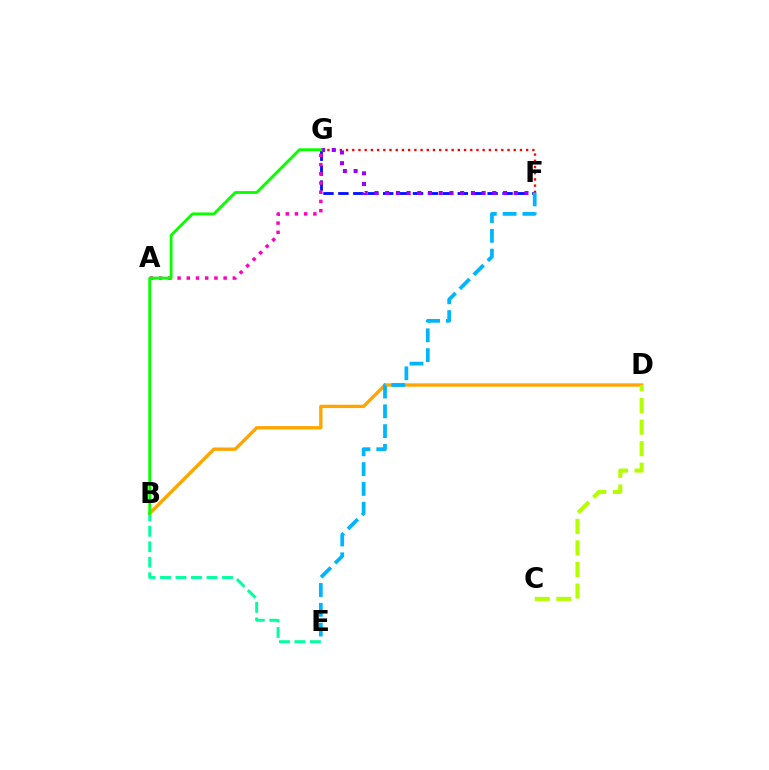{('F', 'G'): [{'color': '#0010ff', 'line_style': 'dashed', 'thickness': 2.03}, {'color': '#ff0000', 'line_style': 'dotted', 'thickness': 1.69}, {'color': '#9b00ff', 'line_style': 'dotted', 'thickness': 2.91}], ('B', 'E'): [{'color': '#00ff9d', 'line_style': 'dashed', 'thickness': 2.11}], ('A', 'G'): [{'color': '#ff00bd', 'line_style': 'dotted', 'thickness': 2.5}], ('B', 'D'): [{'color': '#ffa500', 'line_style': 'solid', 'thickness': 2.41}], ('E', 'F'): [{'color': '#00b5ff', 'line_style': 'dashed', 'thickness': 2.69}], ('B', 'G'): [{'color': '#08ff00', 'line_style': 'solid', 'thickness': 2.05}], ('C', 'D'): [{'color': '#b3ff00', 'line_style': 'dashed', 'thickness': 2.93}]}